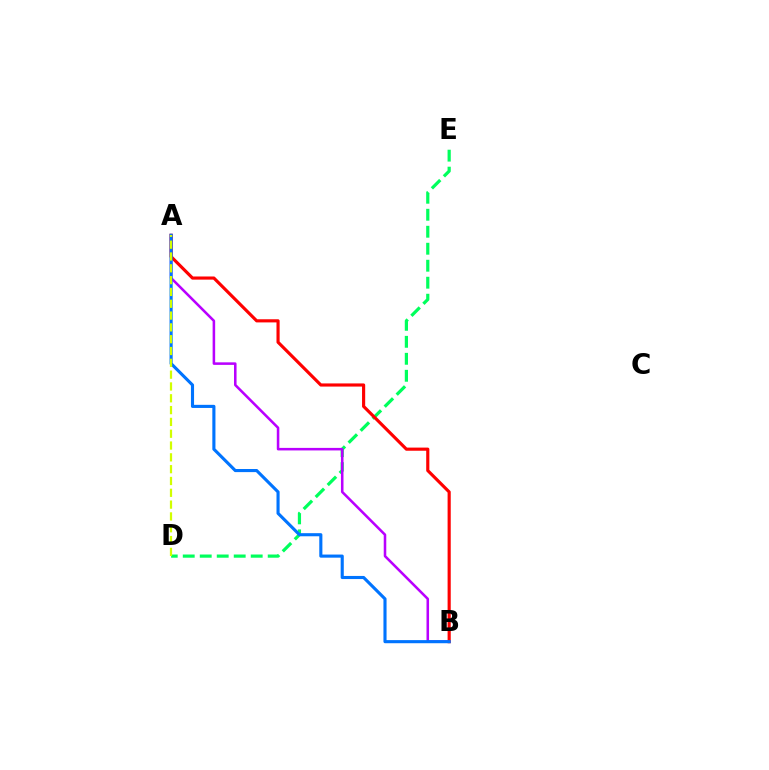{('D', 'E'): [{'color': '#00ff5c', 'line_style': 'dashed', 'thickness': 2.31}], ('A', 'B'): [{'color': '#b900ff', 'line_style': 'solid', 'thickness': 1.83}, {'color': '#ff0000', 'line_style': 'solid', 'thickness': 2.26}, {'color': '#0074ff', 'line_style': 'solid', 'thickness': 2.24}], ('A', 'D'): [{'color': '#d1ff00', 'line_style': 'dashed', 'thickness': 1.61}]}